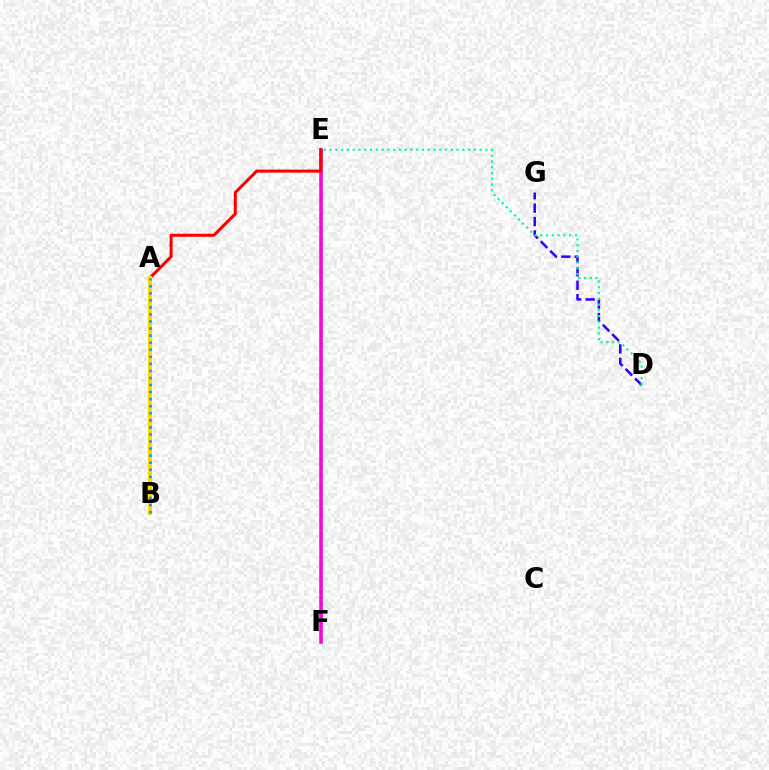{('E', 'F'): [{'color': '#4fff00', 'line_style': 'solid', 'thickness': 1.92}, {'color': '#ff00ed', 'line_style': 'solid', 'thickness': 2.54}], ('D', 'G'): [{'color': '#3700ff', 'line_style': 'dashed', 'thickness': 1.82}], ('D', 'E'): [{'color': '#00ff86', 'line_style': 'dotted', 'thickness': 1.57}], ('A', 'E'): [{'color': '#ff0000', 'line_style': 'solid', 'thickness': 2.18}], ('A', 'B'): [{'color': '#ffd500', 'line_style': 'solid', 'thickness': 2.89}, {'color': '#009eff', 'line_style': 'dotted', 'thickness': 1.92}]}